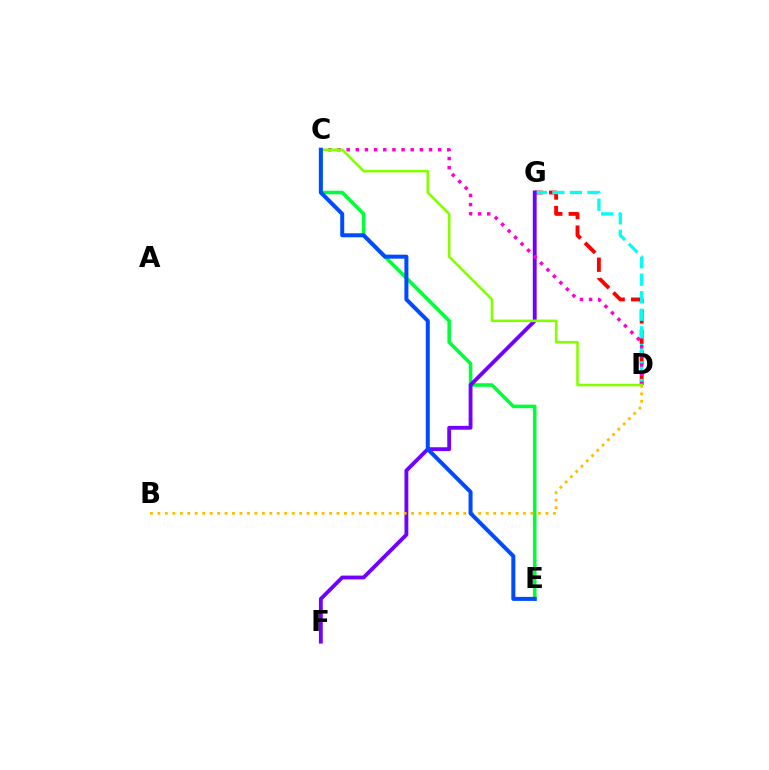{('C', 'E'): [{'color': '#00ff39', 'line_style': 'solid', 'thickness': 2.57}, {'color': '#004bff', 'line_style': 'solid', 'thickness': 2.88}], ('D', 'G'): [{'color': '#ff0000', 'line_style': 'dashed', 'thickness': 2.78}, {'color': '#00fff6', 'line_style': 'dashed', 'thickness': 2.38}], ('F', 'G'): [{'color': '#7200ff', 'line_style': 'solid', 'thickness': 2.77}], ('C', 'D'): [{'color': '#ff00cf', 'line_style': 'dotted', 'thickness': 2.49}, {'color': '#84ff00', 'line_style': 'solid', 'thickness': 1.86}], ('B', 'D'): [{'color': '#ffbd00', 'line_style': 'dotted', 'thickness': 2.03}]}